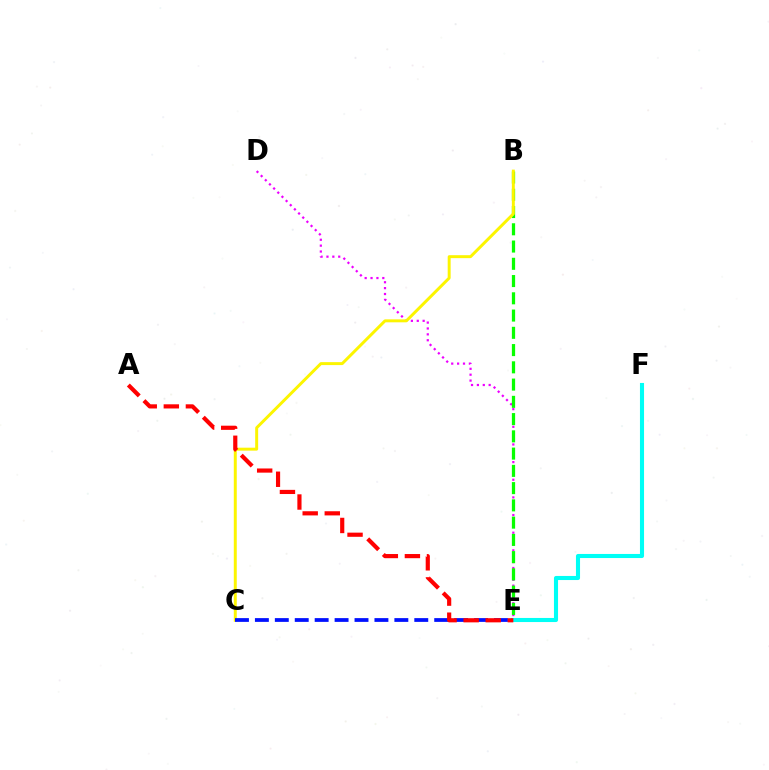{('D', 'E'): [{'color': '#ee00ff', 'line_style': 'dotted', 'thickness': 1.6}], ('B', 'E'): [{'color': '#08ff00', 'line_style': 'dashed', 'thickness': 2.34}], ('B', 'C'): [{'color': '#fcf500', 'line_style': 'solid', 'thickness': 2.13}], ('E', 'F'): [{'color': '#00fff6', 'line_style': 'solid', 'thickness': 2.94}], ('C', 'E'): [{'color': '#0010ff', 'line_style': 'dashed', 'thickness': 2.71}], ('A', 'E'): [{'color': '#ff0000', 'line_style': 'dashed', 'thickness': 3.0}]}